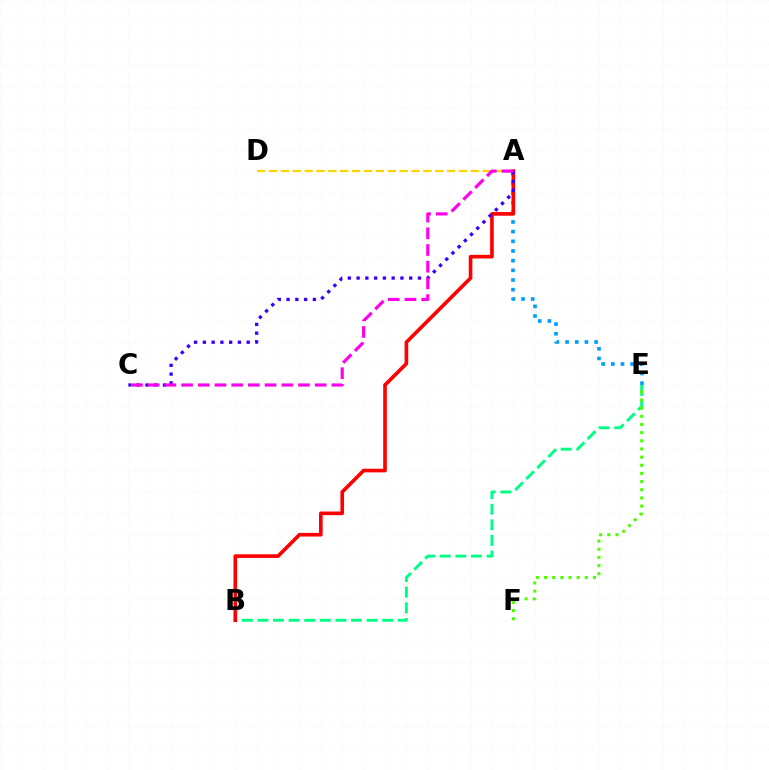{('A', 'D'): [{'color': '#ffd500', 'line_style': 'dashed', 'thickness': 1.61}], ('B', 'E'): [{'color': '#00ff86', 'line_style': 'dashed', 'thickness': 2.12}], ('A', 'E'): [{'color': '#009eff', 'line_style': 'dotted', 'thickness': 2.63}], ('A', 'B'): [{'color': '#ff0000', 'line_style': 'solid', 'thickness': 2.62}], ('A', 'C'): [{'color': '#3700ff', 'line_style': 'dotted', 'thickness': 2.38}, {'color': '#ff00ed', 'line_style': 'dashed', 'thickness': 2.27}], ('E', 'F'): [{'color': '#4fff00', 'line_style': 'dotted', 'thickness': 2.22}]}